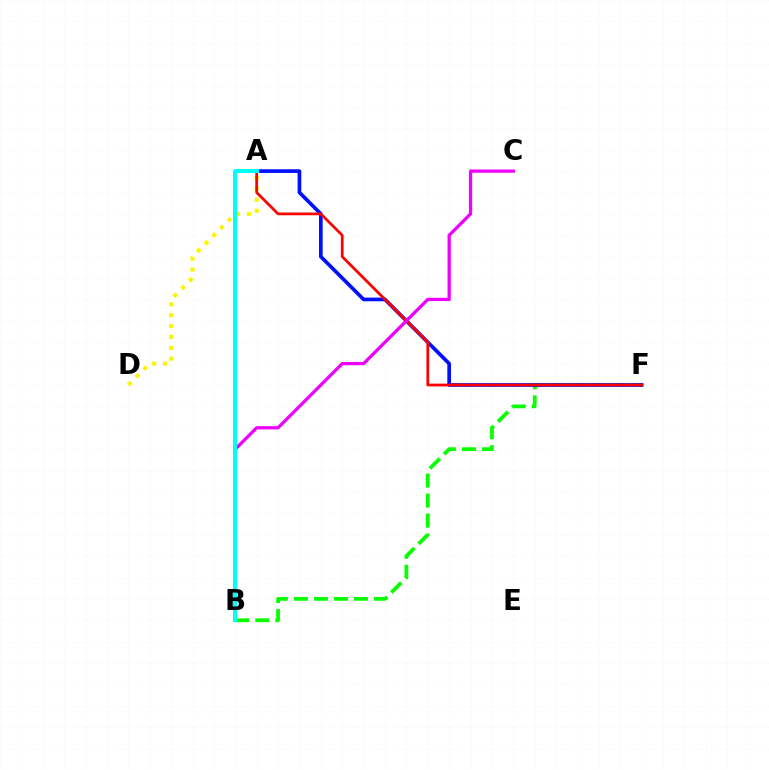{('B', 'F'): [{'color': '#08ff00', 'line_style': 'dashed', 'thickness': 2.72}], ('A', 'F'): [{'color': '#0010ff', 'line_style': 'solid', 'thickness': 2.66}, {'color': '#ff0000', 'line_style': 'solid', 'thickness': 1.97}], ('A', 'D'): [{'color': '#fcf500', 'line_style': 'dotted', 'thickness': 2.96}], ('B', 'C'): [{'color': '#ee00ff', 'line_style': 'solid', 'thickness': 2.35}], ('A', 'B'): [{'color': '#00fff6', 'line_style': 'solid', 'thickness': 2.87}]}